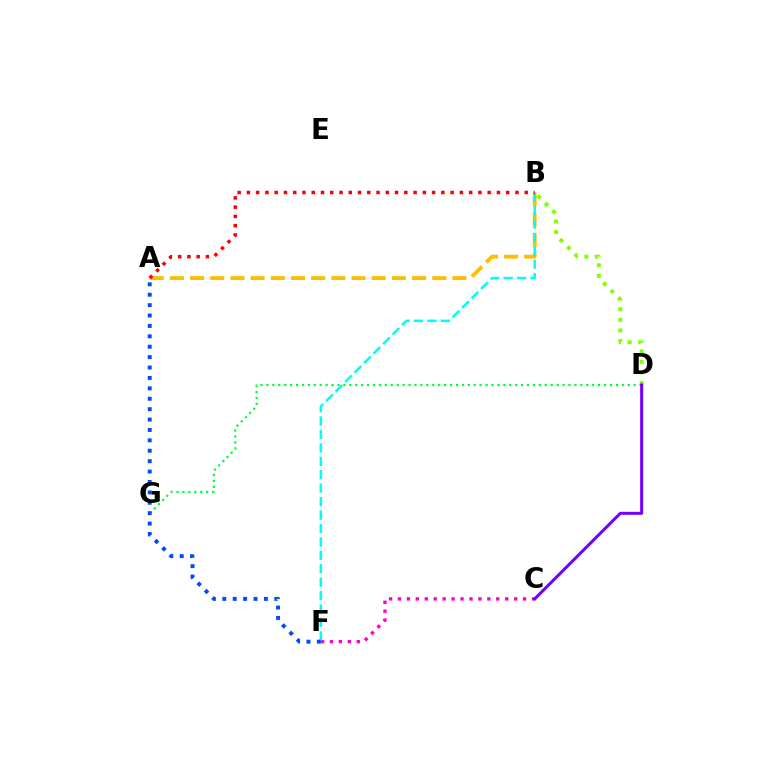{('A', 'B'): [{'color': '#ffbd00', 'line_style': 'dashed', 'thickness': 2.74}, {'color': '#ff0000', 'line_style': 'dotted', 'thickness': 2.52}], ('B', 'D'): [{'color': '#84ff00', 'line_style': 'dotted', 'thickness': 2.87}], ('C', 'F'): [{'color': '#ff00cf', 'line_style': 'dotted', 'thickness': 2.43}], ('B', 'F'): [{'color': '#00fff6', 'line_style': 'dashed', 'thickness': 1.82}], ('D', 'G'): [{'color': '#00ff39', 'line_style': 'dotted', 'thickness': 1.61}], ('C', 'D'): [{'color': '#7200ff', 'line_style': 'solid', 'thickness': 2.17}], ('A', 'F'): [{'color': '#004bff', 'line_style': 'dotted', 'thickness': 2.83}]}